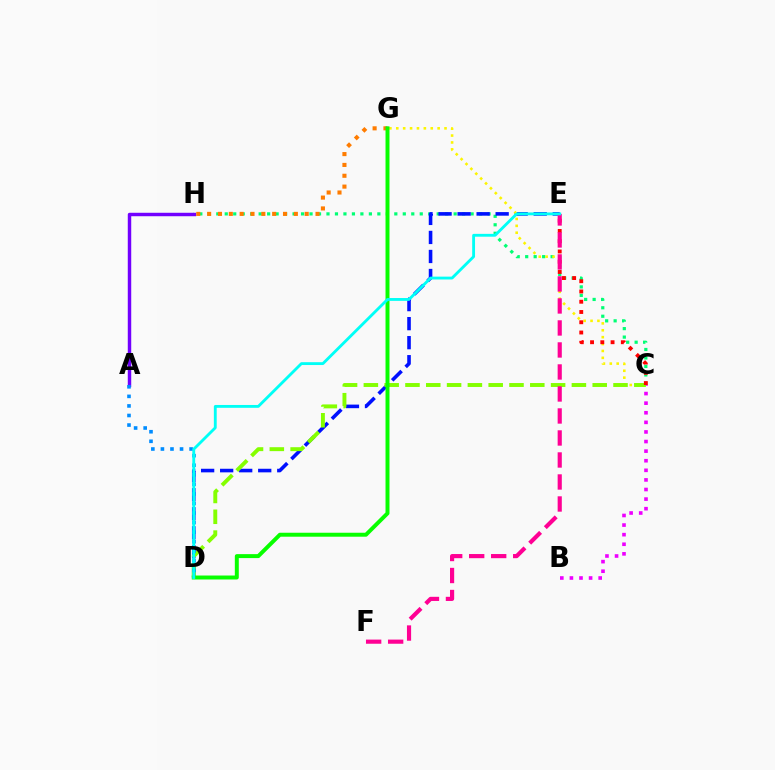{('C', 'H'): [{'color': '#00ff74', 'line_style': 'dotted', 'thickness': 2.3}], ('D', 'E'): [{'color': '#0010ff', 'line_style': 'dashed', 'thickness': 2.59}, {'color': '#00fff6', 'line_style': 'solid', 'thickness': 2.04}], ('C', 'G'): [{'color': '#fcf500', 'line_style': 'dotted', 'thickness': 1.87}], ('B', 'C'): [{'color': '#ee00ff', 'line_style': 'dotted', 'thickness': 2.61}], ('C', 'D'): [{'color': '#84ff00', 'line_style': 'dashed', 'thickness': 2.83}], ('A', 'H'): [{'color': '#7200ff', 'line_style': 'solid', 'thickness': 2.49}], ('C', 'E'): [{'color': '#ff0000', 'line_style': 'dotted', 'thickness': 2.79}], ('A', 'D'): [{'color': '#008cff', 'line_style': 'dotted', 'thickness': 2.6}], ('E', 'F'): [{'color': '#ff0094', 'line_style': 'dashed', 'thickness': 2.99}], ('G', 'H'): [{'color': '#ff7c00', 'line_style': 'dotted', 'thickness': 2.94}], ('D', 'G'): [{'color': '#08ff00', 'line_style': 'solid', 'thickness': 2.85}]}